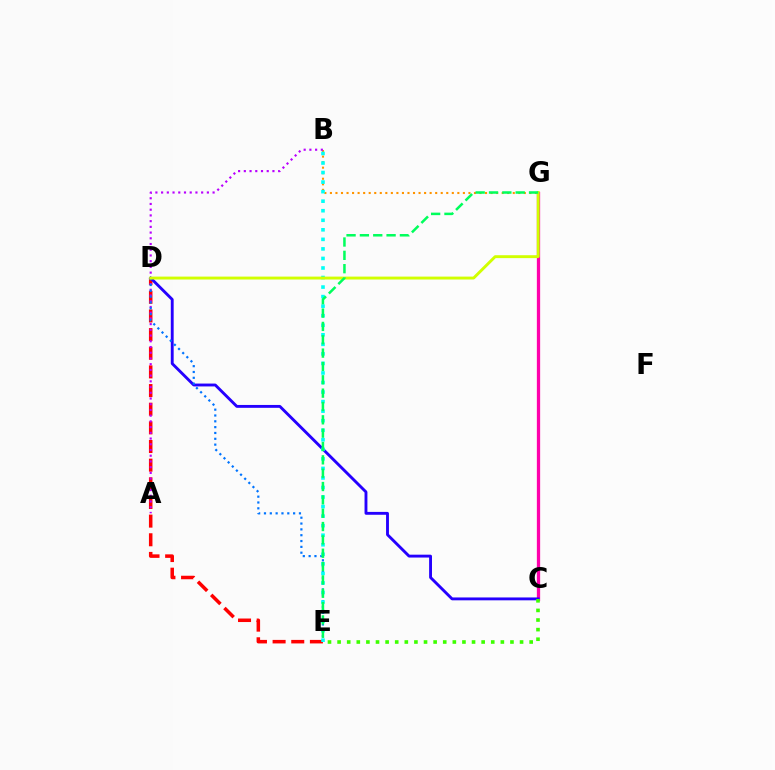{('C', 'G'): [{'color': '#ff00ac', 'line_style': 'solid', 'thickness': 2.36}], ('B', 'G'): [{'color': '#ff9400', 'line_style': 'dotted', 'thickness': 1.51}], ('D', 'E'): [{'color': '#ff0000', 'line_style': 'dashed', 'thickness': 2.53}, {'color': '#0074ff', 'line_style': 'dotted', 'thickness': 1.58}], ('A', 'B'): [{'color': '#b900ff', 'line_style': 'dotted', 'thickness': 1.55}], ('C', 'D'): [{'color': '#2500ff', 'line_style': 'solid', 'thickness': 2.07}], ('B', 'E'): [{'color': '#00fff6', 'line_style': 'dotted', 'thickness': 2.59}], ('C', 'E'): [{'color': '#3dff00', 'line_style': 'dotted', 'thickness': 2.61}], ('D', 'G'): [{'color': '#d1ff00', 'line_style': 'solid', 'thickness': 2.09}], ('E', 'G'): [{'color': '#00ff5c', 'line_style': 'dashed', 'thickness': 1.81}]}